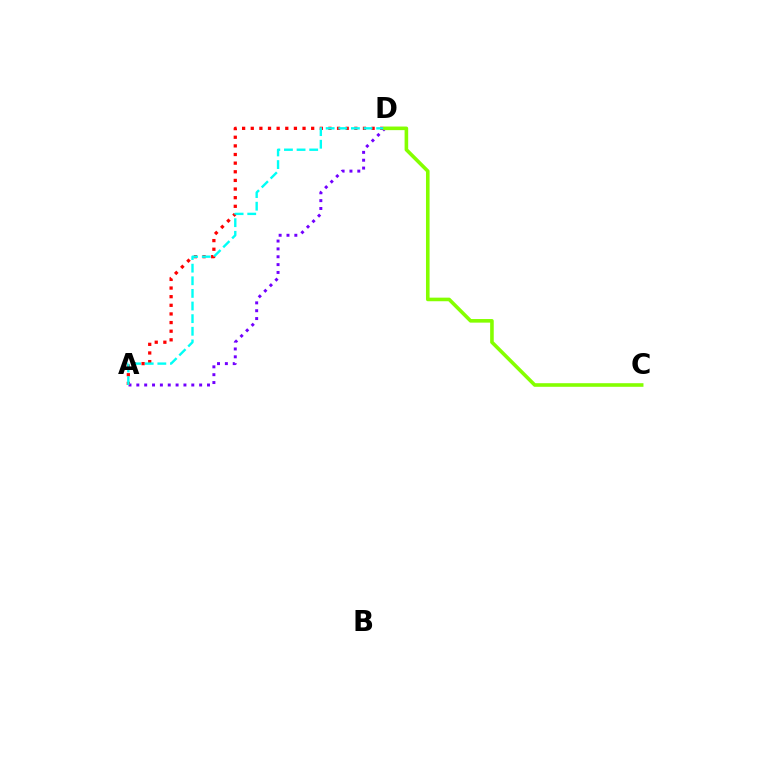{('A', 'D'): [{'color': '#7200ff', 'line_style': 'dotted', 'thickness': 2.13}, {'color': '#ff0000', 'line_style': 'dotted', 'thickness': 2.35}, {'color': '#00fff6', 'line_style': 'dashed', 'thickness': 1.71}], ('C', 'D'): [{'color': '#84ff00', 'line_style': 'solid', 'thickness': 2.59}]}